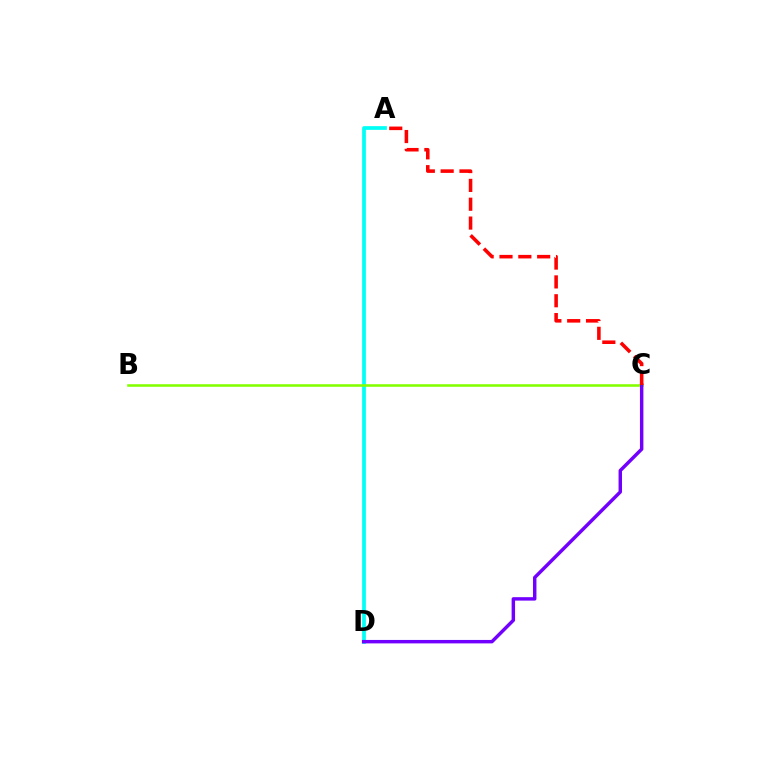{('A', 'D'): [{'color': '#00fff6', 'line_style': 'solid', 'thickness': 2.68}], ('B', 'C'): [{'color': '#84ff00', 'line_style': 'solid', 'thickness': 1.85}], ('C', 'D'): [{'color': '#7200ff', 'line_style': 'solid', 'thickness': 2.47}], ('A', 'C'): [{'color': '#ff0000', 'line_style': 'dashed', 'thickness': 2.56}]}